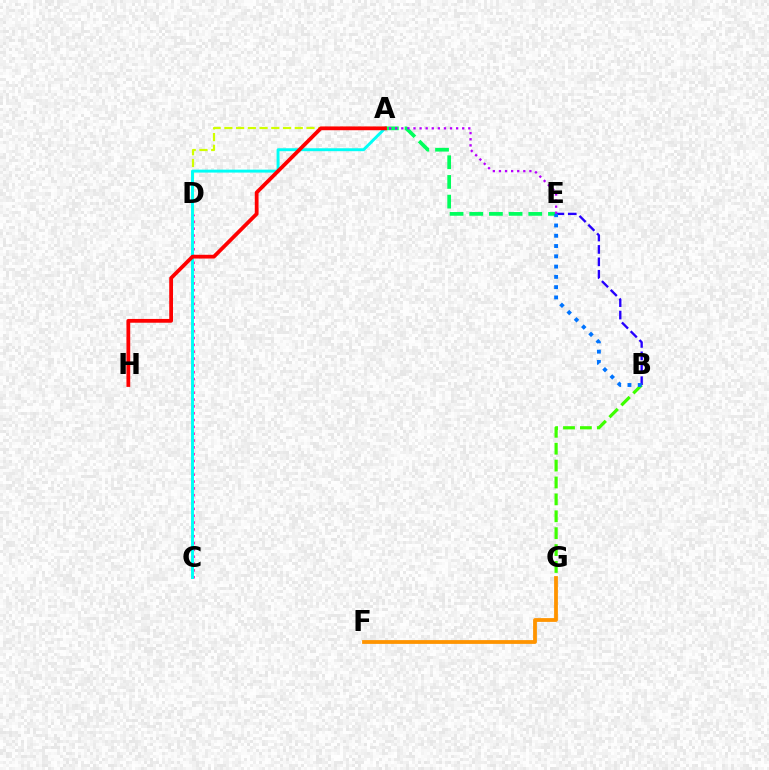{('B', 'E'): [{'color': '#2500ff', 'line_style': 'dashed', 'thickness': 1.69}, {'color': '#0074ff', 'line_style': 'dotted', 'thickness': 2.79}], ('A', 'E'): [{'color': '#00ff5c', 'line_style': 'dashed', 'thickness': 2.67}, {'color': '#b900ff', 'line_style': 'dotted', 'thickness': 1.65}], ('A', 'D'): [{'color': '#d1ff00', 'line_style': 'dashed', 'thickness': 1.59}], ('C', 'D'): [{'color': '#ff00ac', 'line_style': 'dotted', 'thickness': 1.86}], ('F', 'G'): [{'color': '#ff9400', 'line_style': 'solid', 'thickness': 2.73}], ('A', 'C'): [{'color': '#00fff6', 'line_style': 'solid', 'thickness': 2.11}], ('B', 'G'): [{'color': '#3dff00', 'line_style': 'dashed', 'thickness': 2.3}], ('A', 'H'): [{'color': '#ff0000', 'line_style': 'solid', 'thickness': 2.72}]}